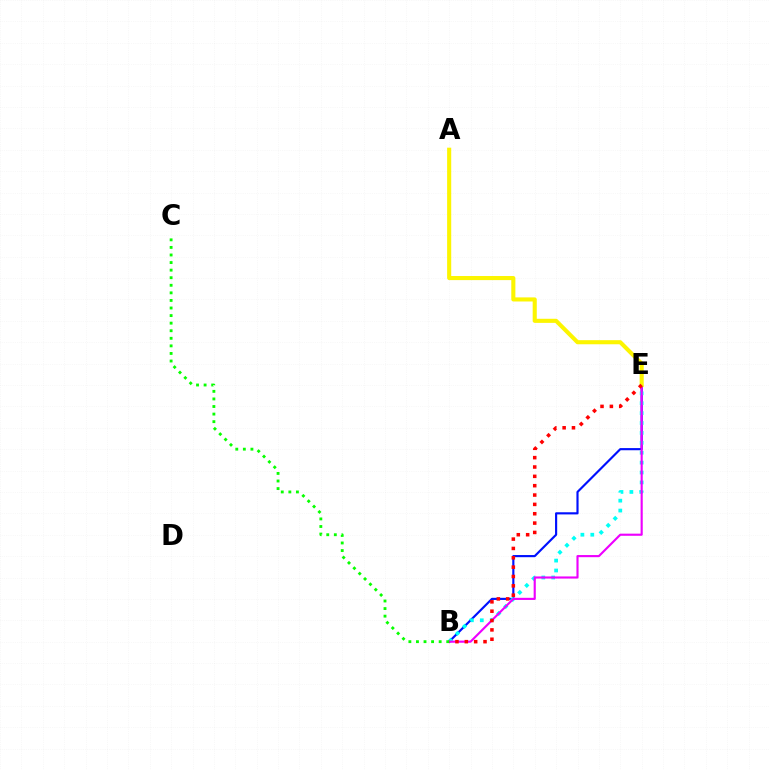{('B', 'E'): [{'color': '#0010ff', 'line_style': 'solid', 'thickness': 1.55}, {'color': '#00fff6', 'line_style': 'dotted', 'thickness': 2.69}, {'color': '#ee00ff', 'line_style': 'solid', 'thickness': 1.54}, {'color': '#ff0000', 'line_style': 'dotted', 'thickness': 2.54}], ('B', 'C'): [{'color': '#08ff00', 'line_style': 'dotted', 'thickness': 2.06}], ('A', 'E'): [{'color': '#fcf500', 'line_style': 'solid', 'thickness': 2.94}]}